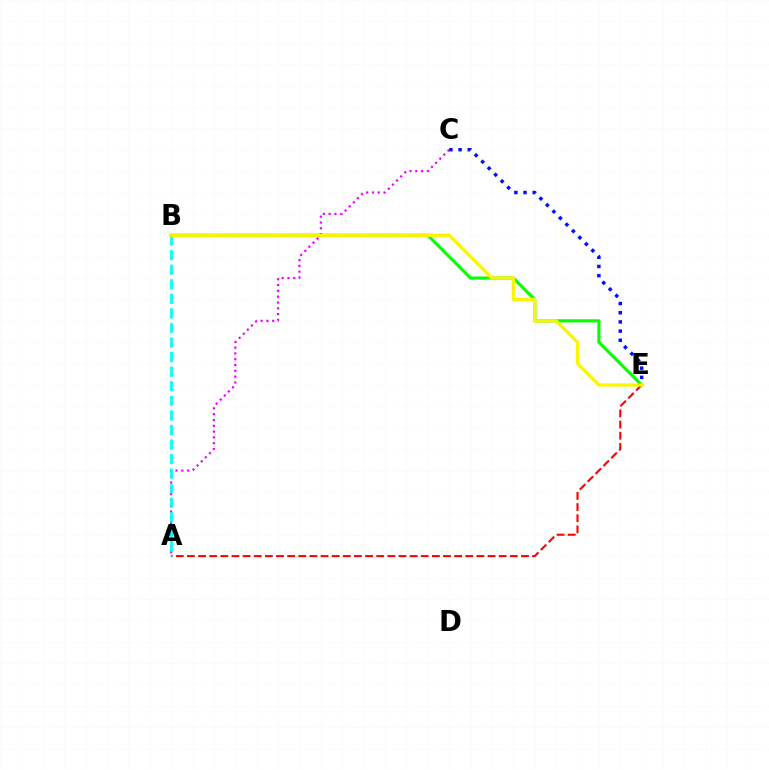{('A', 'E'): [{'color': '#ff0000', 'line_style': 'dashed', 'thickness': 1.51}], ('B', 'E'): [{'color': '#08ff00', 'line_style': 'solid', 'thickness': 2.26}, {'color': '#fcf500', 'line_style': 'solid', 'thickness': 2.33}], ('A', 'C'): [{'color': '#ee00ff', 'line_style': 'dotted', 'thickness': 1.58}], ('A', 'B'): [{'color': '#00fff6', 'line_style': 'dashed', 'thickness': 1.98}], ('C', 'E'): [{'color': '#0010ff', 'line_style': 'dotted', 'thickness': 2.5}]}